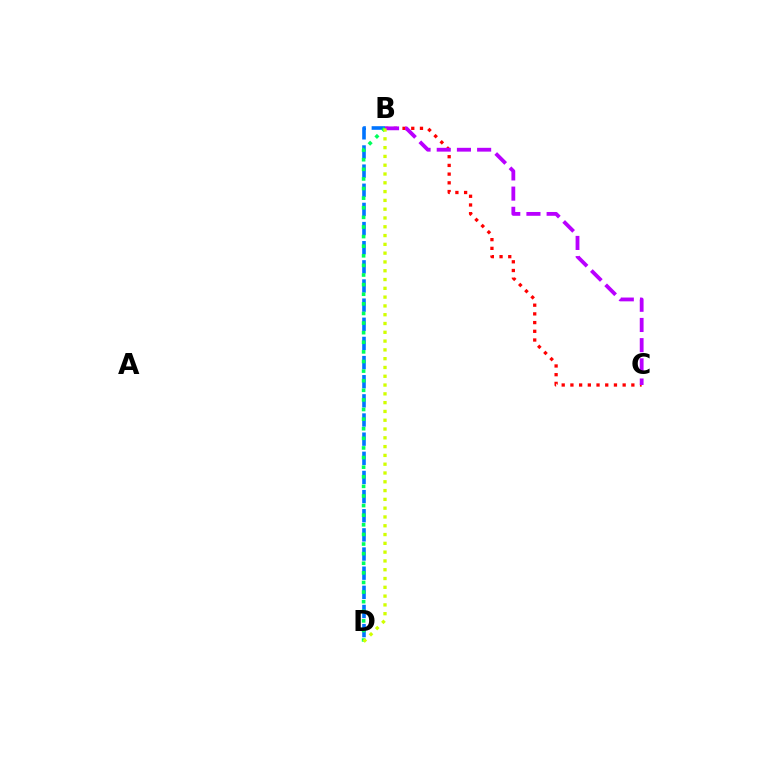{('B', 'C'): [{'color': '#ff0000', 'line_style': 'dotted', 'thickness': 2.37}, {'color': '#b900ff', 'line_style': 'dashed', 'thickness': 2.74}], ('B', 'D'): [{'color': '#0074ff', 'line_style': 'dashed', 'thickness': 2.6}, {'color': '#00ff5c', 'line_style': 'dotted', 'thickness': 2.61}, {'color': '#d1ff00', 'line_style': 'dotted', 'thickness': 2.39}]}